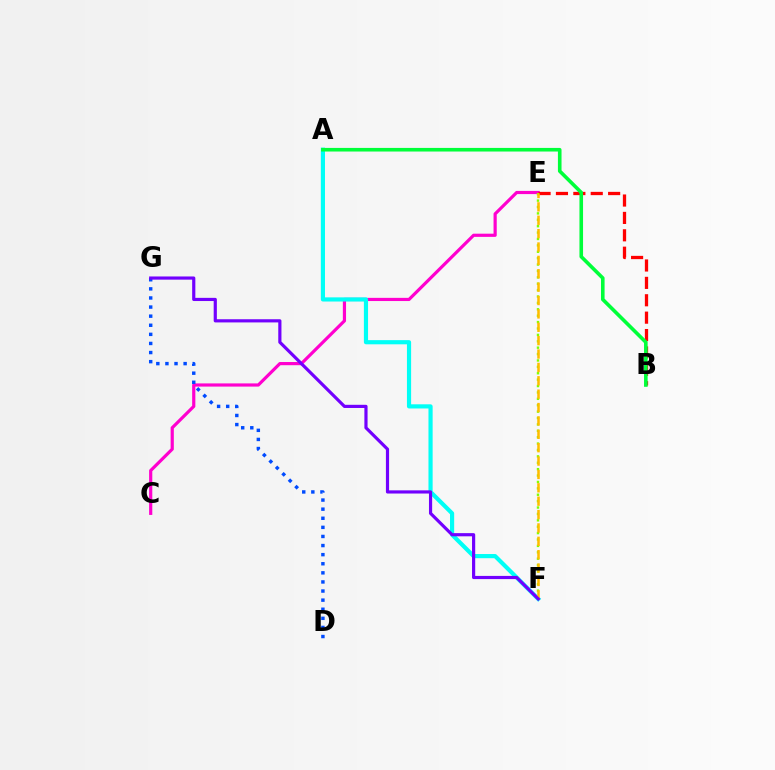{('C', 'E'): [{'color': '#ff00cf', 'line_style': 'solid', 'thickness': 2.29}], ('B', 'E'): [{'color': '#ff0000', 'line_style': 'dashed', 'thickness': 2.36}], ('D', 'G'): [{'color': '#004bff', 'line_style': 'dotted', 'thickness': 2.47}], ('E', 'F'): [{'color': '#84ff00', 'line_style': 'dotted', 'thickness': 1.74}, {'color': '#ffbd00', 'line_style': 'dashed', 'thickness': 1.82}], ('A', 'F'): [{'color': '#00fff6', 'line_style': 'solid', 'thickness': 3.0}], ('A', 'B'): [{'color': '#00ff39', 'line_style': 'solid', 'thickness': 2.6}], ('F', 'G'): [{'color': '#7200ff', 'line_style': 'solid', 'thickness': 2.29}]}